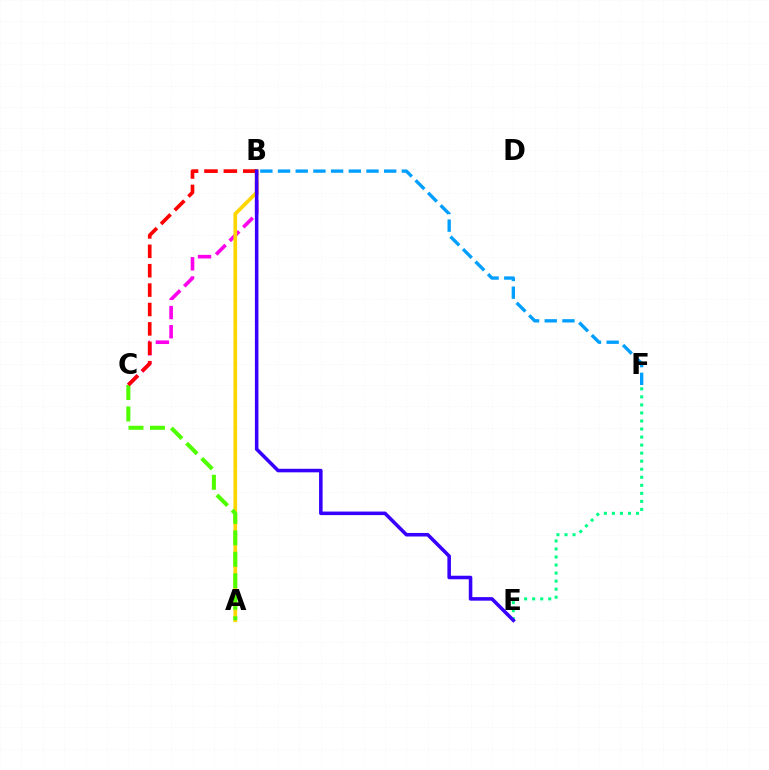{('B', 'F'): [{'color': '#009eff', 'line_style': 'dashed', 'thickness': 2.4}], ('B', 'C'): [{'color': '#ff00ed', 'line_style': 'dashed', 'thickness': 2.61}, {'color': '#ff0000', 'line_style': 'dashed', 'thickness': 2.64}], ('A', 'B'): [{'color': '#ffd500', 'line_style': 'solid', 'thickness': 2.64}], ('A', 'C'): [{'color': '#4fff00', 'line_style': 'dashed', 'thickness': 2.92}], ('E', 'F'): [{'color': '#00ff86', 'line_style': 'dotted', 'thickness': 2.18}], ('B', 'E'): [{'color': '#3700ff', 'line_style': 'solid', 'thickness': 2.56}]}